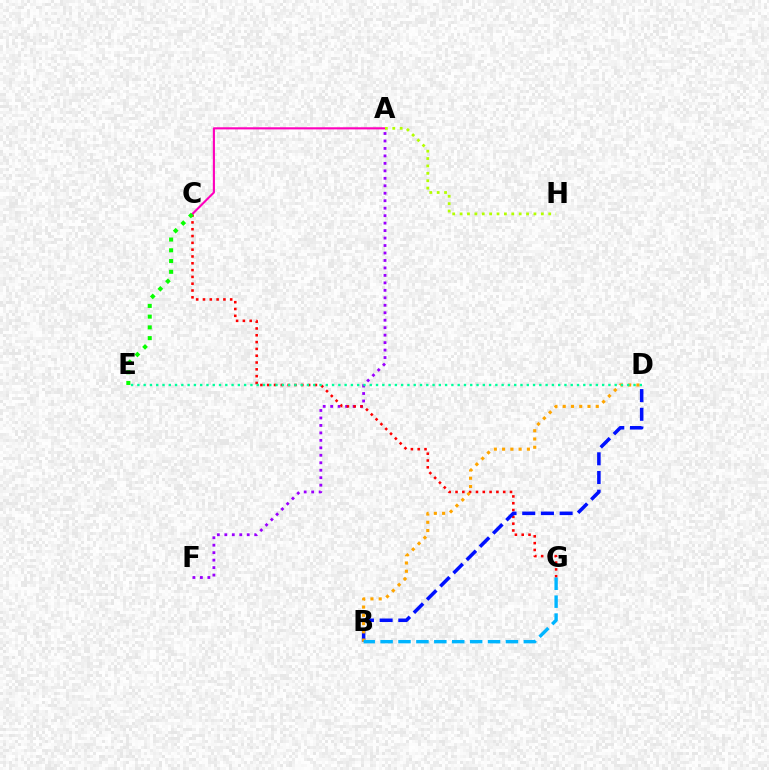{('A', 'F'): [{'color': '#9b00ff', 'line_style': 'dotted', 'thickness': 2.03}], ('C', 'G'): [{'color': '#ff0000', 'line_style': 'dotted', 'thickness': 1.85}], ('A', 'C'): [{'color': '#ff00bd', 'line_style': 'solid', 'thickness': 1.53}], ('C', 'E'): [{'color': '#08ff00', 'line_style': 'dotted', 'thickness': 2.92}], ('B', 'D'): [{'color': '#0010ff', 'line_style': 'dashed', 'thickness': 2.54}, {'color': '#ffa500', 'line_style': 'dotted', 'thickness': 2.24}], ('B', 'G'): [{'color': '#00b5ff', 'line_style': 'dashed', 'thickness': 2.43}], ('D', 'E'): [{'color': '#00ff9d', 'line_style': 'dotted', 'thickness': 1.71}], ('A', 'H'): [{'color': '#b3ff00', 'line_style': 'dotted', 'thickness': 2.01}]}